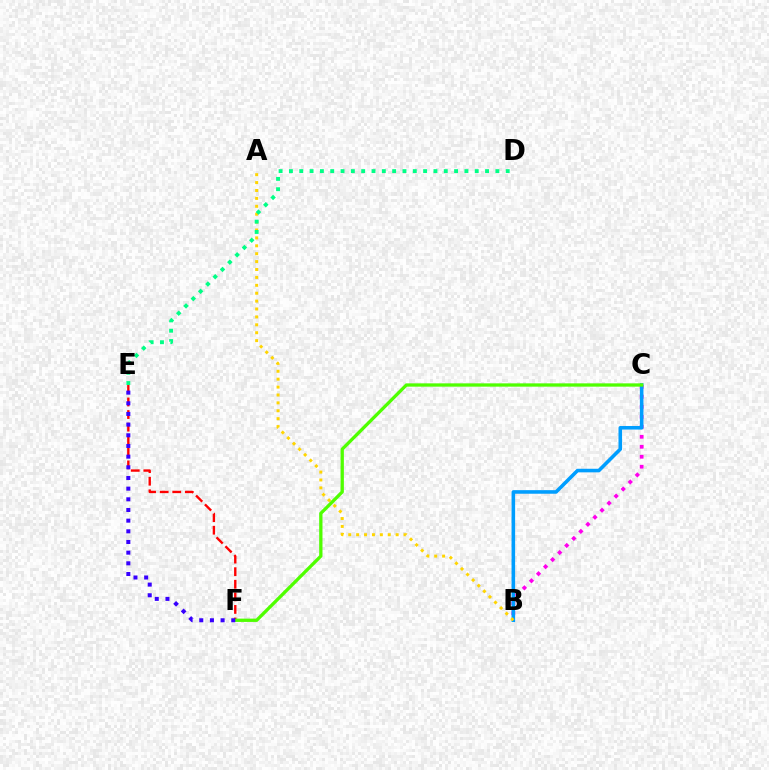{('B', 'C'): [{'color': '#ff00ed', 'line_style': 'dotted', 'thickness': 2.71}, {'color': '#009eff', 'line_style': 'solid', 'thickness': 2.58}], ('A', 'B'): [{'color': '#ffd500', 'line_style': 'dotted', 'thickness': 2.15}], ('E', 'F'): [{'color': '#ff0000', 'line_style': 'dashed', 'thickness': 1.71}, {'color': '#3700ff', 'line_style': 'dotted', 'thickness': 2.9}], ('C', 'F'): [{'color': '#4fff00', 'line_style': 'solid', 'thickness': 2.37}], ('D', 'E'): [{'color': '#00ff86', 'line_style': 'dotted', 'thickness': 2.8}]}